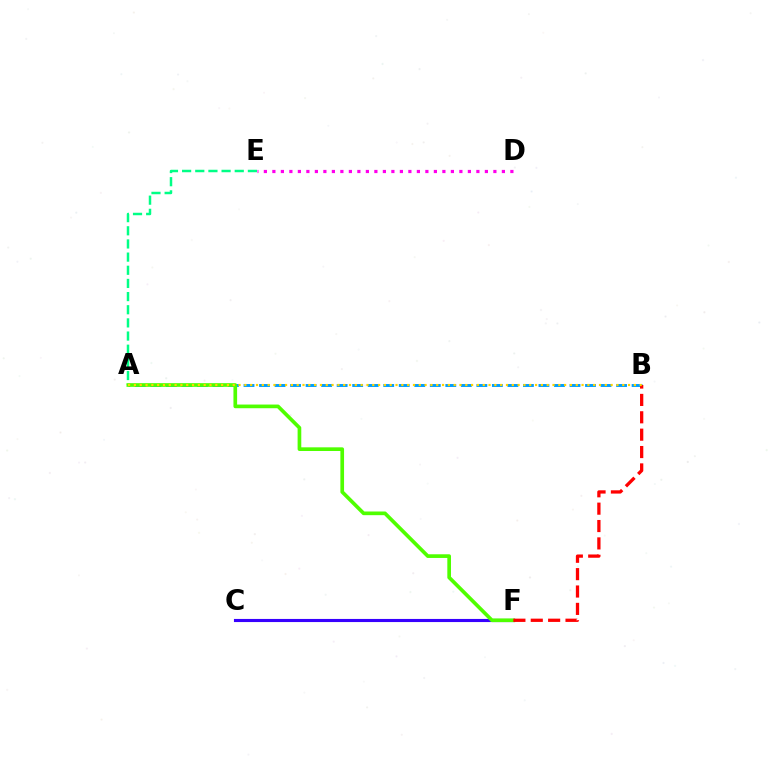{('A', 'B'): [{'color': '#009eff', 'line_style': 'dashed', 'thickness': 2.11}, {'color': '#ffd500', 'line_style': 'dotted', 'thickness': 1.58}], ('A', 'E'): [{'color': '#00ff86', 'line_style': 'dashed', 'thickness': 1.79}], ('D', 'E'): [{'color': '#ff00ed', 'line_style': 'dotted', 'thickness': 2.31}], ('C', 'F'): [{'color': '#3700ff', 'line_style': 'solid', 'thickness': 2.25}], ('A', 'F'): [{'color': '#4fff00', 'line_style': 'solid', 'thickness': 2.65}], ('B', 'F'): [{'color': '#ff0000', 'line_style': 'dashed', 'thickness': 2.36}]}